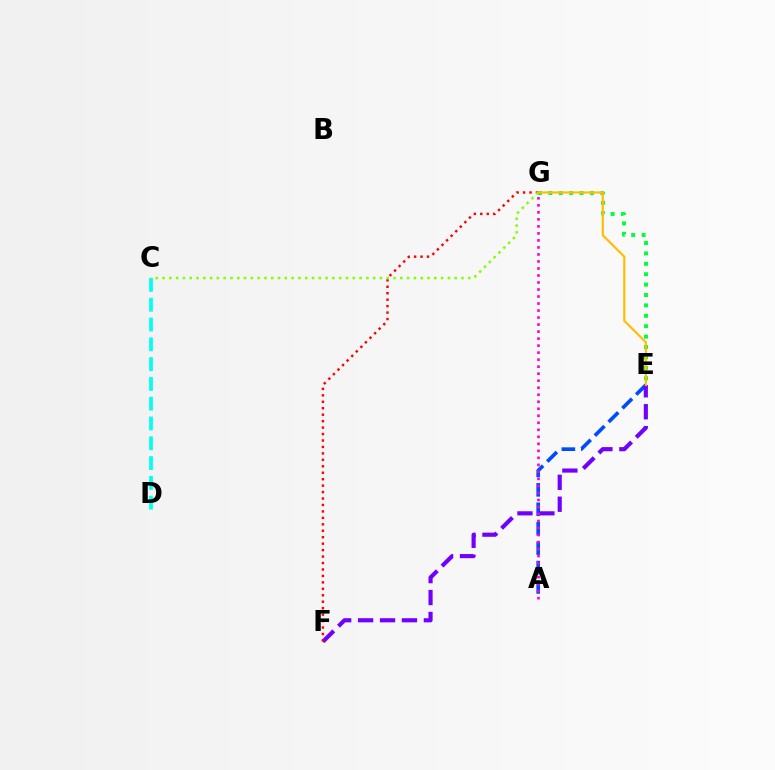{('A', 'E'): [{'color': '#004bff', 'line_style': 'dashed', 'thickness': 2.64}], ('E', 'F'): [{'color': '#7200ff', 'line_style': 'dashed', 'thickness': 2.98}], ('F', 'G'): [{'color': '#ff0000', 'line_style': 'dotted', 'thickness': 1.75}], ('C', 'D'): [{'color': '#00fff6', 'line_style': 'dashed', 'thickness': 2.69}], ('A', 'G'): [{'color': '#ff00cf', 'line_style': 'dotted', 'thickness': 1.91}], ('E', 'G'): [{'color': '#00ff39', 'line_style': 'dotted', 'thickness': 2.83}, {'color': '#ffbd00', 'line_style': 'solid', 'thickness': 1.56}], ('C', 'G'): [{'color': '#84ff00', 'line_style': 'dotted', 'thickness': 1.85}]}